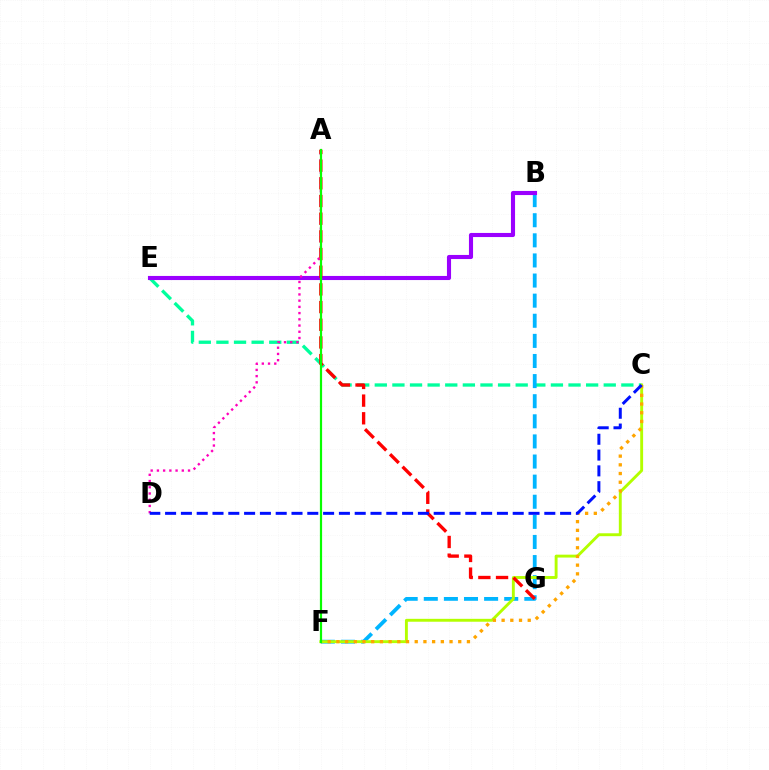{('C', 'E'): [{'color': '#00ff9d', 'line_style': 'dashed', 'thickness': 2.39}], ('B', 'F'): [{'color': '#00b5ff', 'line_style': 'dashed', 'thickness': 2.73}], ('C', 'F'): [{'color': '#b3ff00', 'line_style': 'solid', 'thickness': 2.09}, {'color': '#ffa500', 'line_style': 'dotted', 'thickness': 2.37}], ('B', 'E'): [{'color': '#9b00ff', 'line_style': 'solid', 'thickness': 2.96}], ('A', 'G'): [{'color': '#ff0000', 'line_style': 'dashed', 'thickness': 2.4}], ('A', 'D'): [{'color': '#ff00bd', 'line_style': 'dotted', 'thickness': 1.69}], ('A', 'F'): [{'color': '#08ff00', 'line_style': 'solid', 'thickness': 1.59}], ('C', 'D'): [{'color': '#0010ff', 'line_style': 'dashed', 'thickness': 2.15}]}